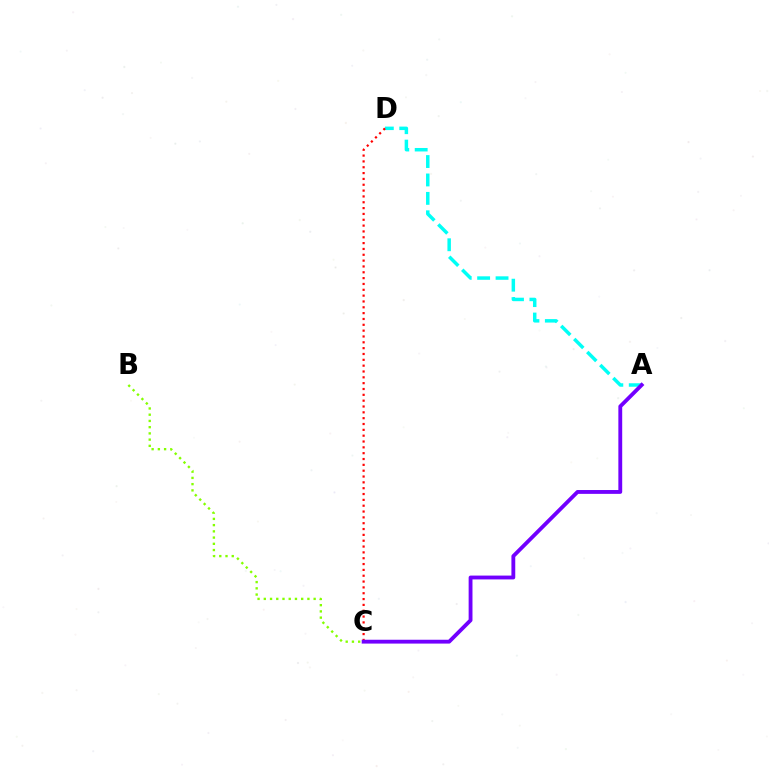{('A', 'D'): [{'color': '#00fff6', 'line_style': 'dashed', 'thickness': 2.5}], ('B', 'C'): [{'color': '#84ff00', 'line_style': 'dotted', 'thickness': 1.69}], ('C', 'D'): [{'color': '#ff0000', 'line_style': 'dotted', 'thickness': 1.59}], ('A', 'C'): [{'color': '#7200ff', 'line_style': 'solid', 'thickness': 2.76}]}